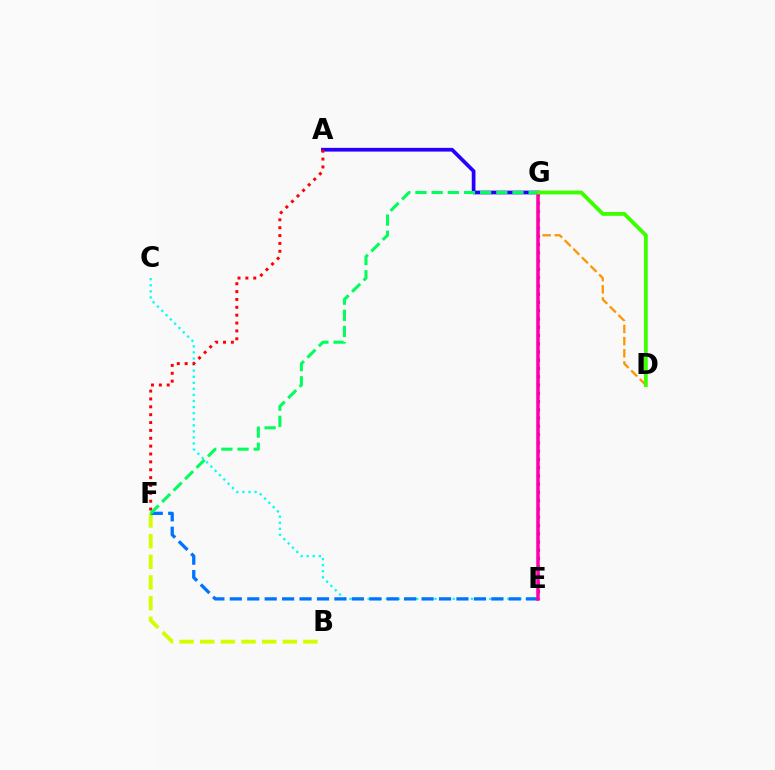{('C', 'E'): [{'color': '#00fff6', 'line_style': 'dotted', 'thickness': 1.65}], ('B', 'F'): [{'color': '#d1ff00', 'line_style': 'dashed', 'thickness': 2.8}], ('E', 'G'): [{'color': '#b900ff', 'line_style': 'dotted', 'thickness': 2.24}, {'color': '#ff00ac', 'line_style': 'solid', 'thickness': 2.54}], ('D', 'G'): [{'color': '#ff9400', 'line_style': 'dashed', 'thickness': 1.65}, {'color': '#3dff00', 'line_style': 'solid', 'thickness': 2.77}], ('A', 'G'): [{'color': '#2500ff', 'line_style': 'solid', 'thickness': 2.68}], ('E', 'F'): [{'color': '#0074ff', 'line_style': 'dashed', 'thickness': 2.37}], ('A', 'F'): [{'color': '#ff0000', 'line_style': 'dotted', 'thickness': 2.14}], ('F', 'G'): [{'color': '#00ff5c', 'line_style': 'dashed', 'thickness': 2.2}]}